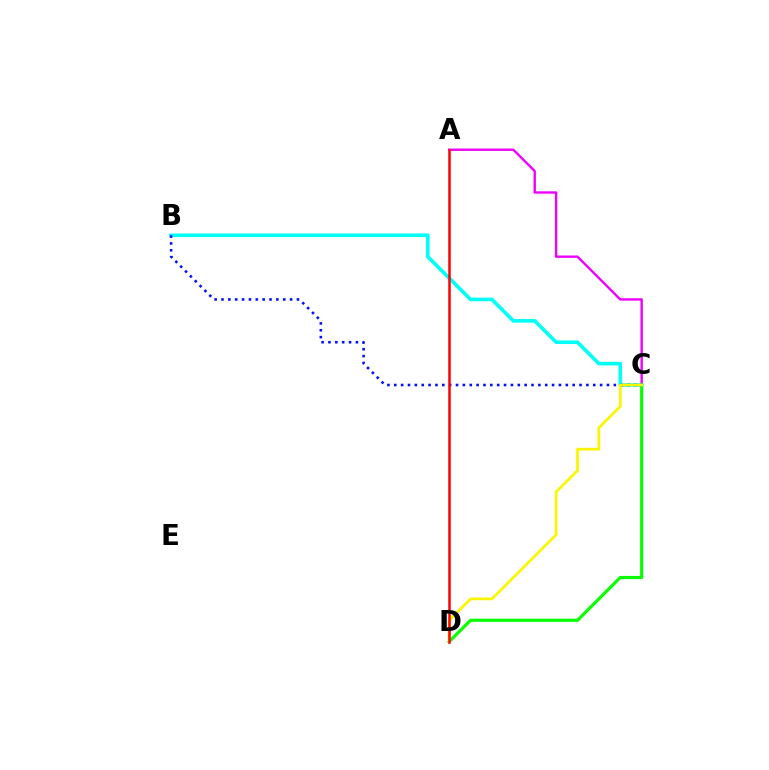{('B', 'C'): [{'color': '#00fff6', 'line_style': 'solid', 'thickness': 2.61}, {'color': '#0010ff', 'line_style': 'dotted', 'thickness': 1.86}], ('A', 'C'): [{'color': '#ee00ff', 'line_style': 'solid', 'thickness': 1.71}], ('C', 'D'): [{'color': '#08ff00', 'line_style': 'solid', 'thickness': 2.28}, {'color': '#fcf500', 'line_style': 'solid', 'thickness': 1.95}], ('A', 'D'): [{'color': '#ff0000', 'line_style': 'solid', 'thickness': 1.8}]}